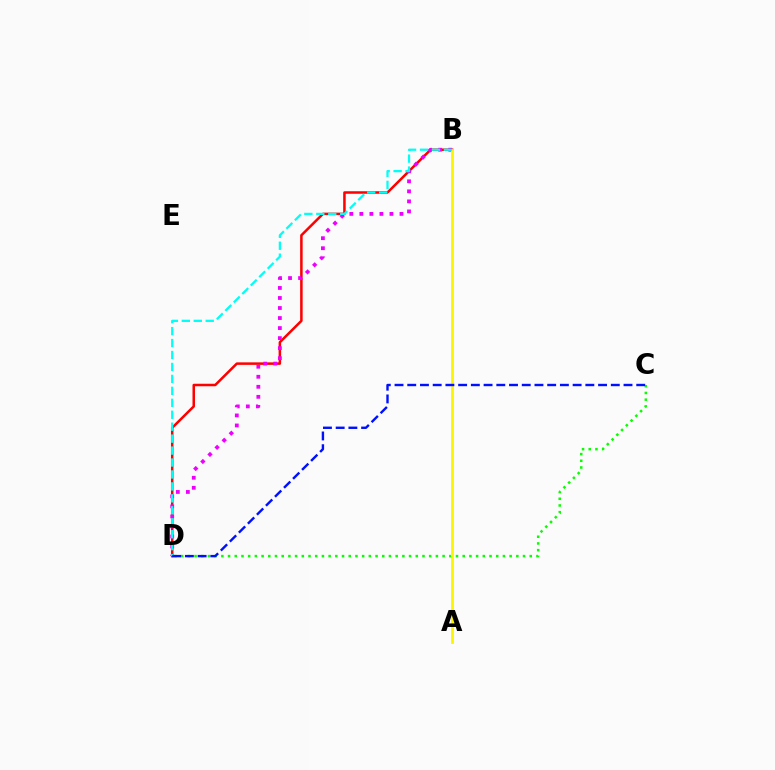{('B', 'D'): [{'color': '#ff0000', 'line_style': 'solid', 'thickness': 1.81}, {'color': '#ee00ff', 'line_style': 'dotted', 'thickness': 2.73}, {'color': '#00fff6', 'line_style': 'dashed', 'thickness': 1.62}], ('C', 'D'): [{'color': '#08ff00', 'line_style': 'dotted', 'thickness': 1.82}, {'color': '#0010ff', 'line_style': 'dashed', 'thickness': 1.73}], ('A', 'B'): [{'color': '#fcf500', 'line_style': 'solid', 'thickness': 2.0}]}